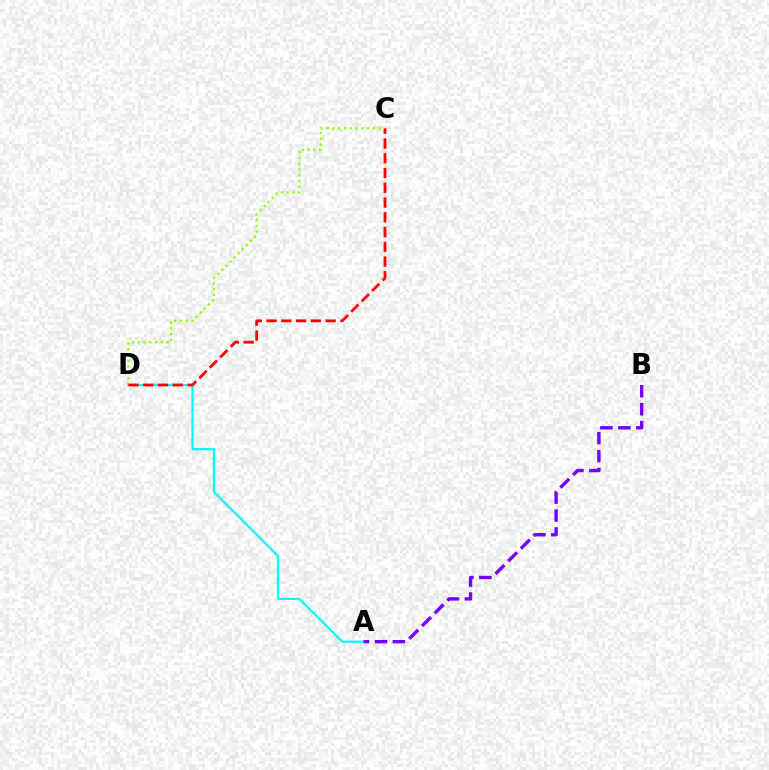{('A', 'D'): [{'color': '#00fff6', 'line_style': 'solid', 'thickness': 1.59}], ('A', 'B'): [{'color': '#7200ff', 'line_style': 'dashed', 'thickness': 2.44}], ('C', 'D'): [{'color': '#84ff00', 'line_style': 'dotted', 'thickness': 1.57}, {'color': '#ff0000', 'line_style': 'dashed', 'thickness': 2.01}]}